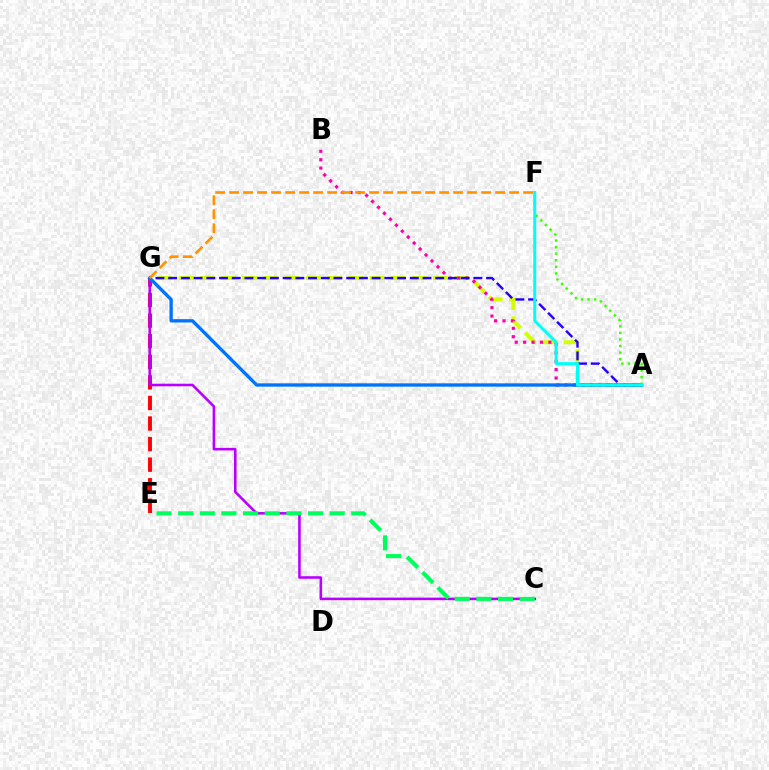{('E', 'G'): [{'color': '#ff0000', 'line_style': 'dashed', 'thickness': 2.79}], ('A', 'G'): [{'color': '#d1ff00', 'line_style': 'dashed', 'thickness': 2.88}, {'color': '#2500ff', 'line_style': 'dashed', 'thickness': 1.73}, {'color': '#0074ff', 'line_style': 'solid', 'thickness': 2.4}], ('C', 'G'): [{'color': '#b900ff', 'line_style': 'solid', 'thickness': 1.86}], ('A', 'B'): [{'color': '#ff00ac', 'line_style': 'dotted', 'thickness': 2.28}], ('C', 'E'): [{'color': '#00ff5c', 'line_style': 'dashed', 'thickness': 2.94}], ('F', 'G'): [{'color': '#ff9400', 'line_style': 'dashed', 'thickness': 1.9}], ('A', 'F'): [{'color': '#3dff00', 'line_style': 'dotted', 'thickness': 1.79}, {'color': '#00fff6', 'line_style': 'solid', 'thickness': 2.16}]}